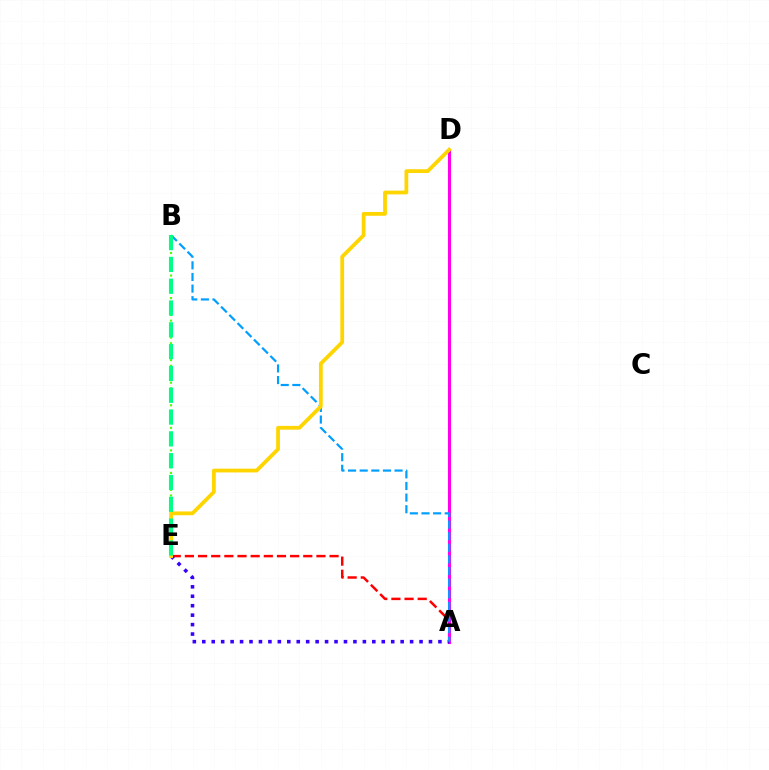{('A', 'E'): [{'color': '#ff0000', 'line_style': 'dashed', 'thickness': 1.79}, {'color': '#3700ff', 'line_style': 'dotted', 'thickness': 2.57}], ('A', 'D'): [{'color': '#ff00ed', 'line_style': 'solid', 'thickness': 2.23}], ('A', 'B'): [{'color': '#009eff', 'line_style': 'dashed', 'thickness': 1.58}], ('B', 'E'): [{'color': '#4fff00', 'line_style': 'dotted', 'thickness': 1.53}, {'color': '#00ff86', 'line_style': 'dashed', 'thickness': 2.96}], ('D', 'E'): [{'color': '#ffd500', 'line_style': 'solid', 'thickness': 2.72}]}